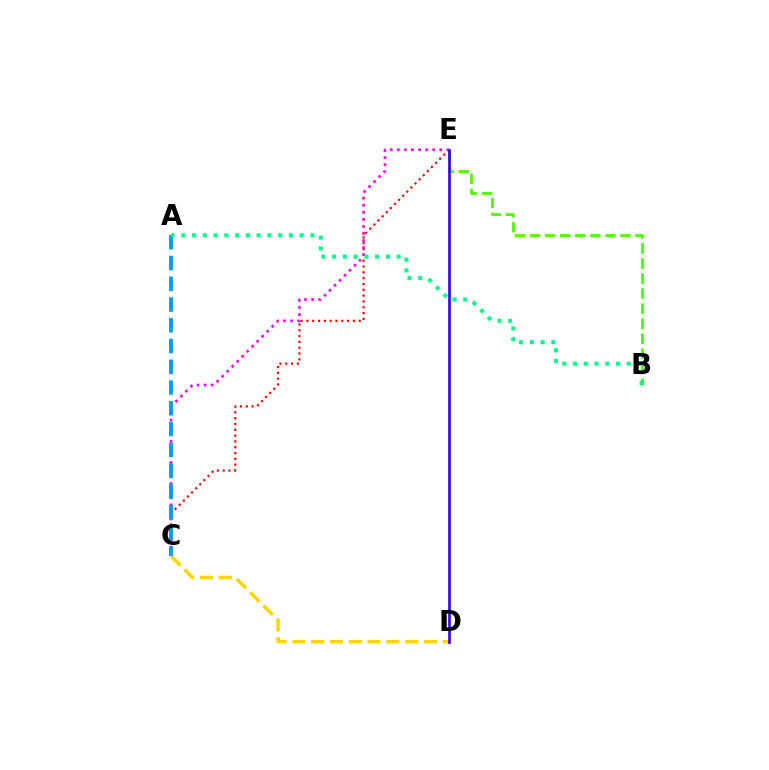{('B', 'E'): [{'color': '#4fff00', 'line_style': 'dashed', 'thickness': 2.04}], ('C', 'E'): [{'color': '#ff0000', 'line_style': 'dotted', 'thickness': 1.58}, {'color': '#ff00ed', 'line_style': 'dotted', 'thickness': 1.92}], ('C', 'D'): [{'color': '#ffd500', 'line_style': 'dashed', 'thickness': 2.55}], ('D', 'E'): [{'color': '#3700ff', 'line_style': 'solid', 'thickness': 1.94}], ('A', 'C'): [{'color': '#009eff', 'line_style': 'dashed', 'thickness': 2.82}], ('A', 'B'): [{'color': '#00ff86', 'line_style': 'dotted', 'thickness': 2.92}]}